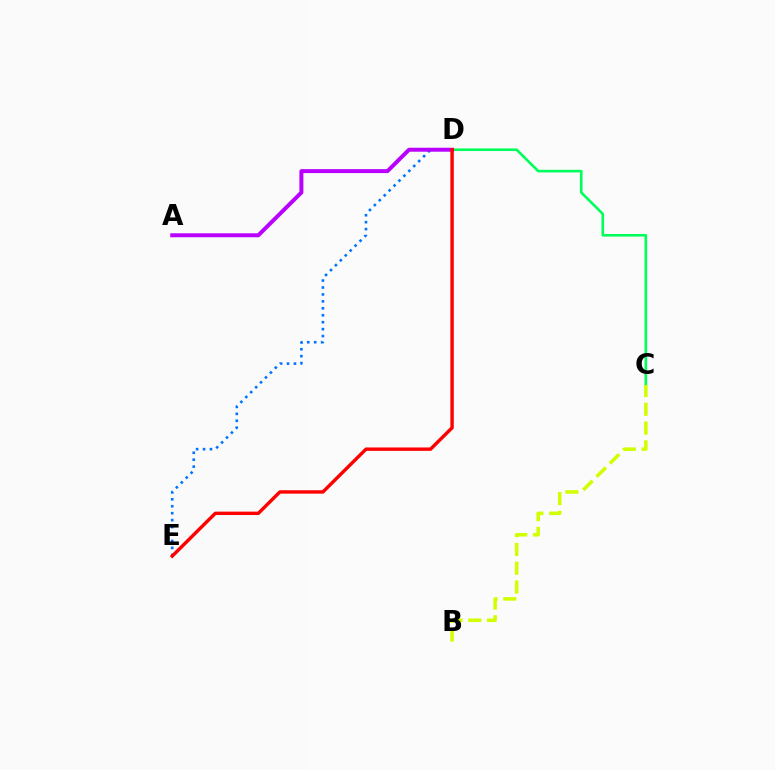{('C', 'D'): [{'color': '#00ff5c', 'line_style': 'solid', 'thickness': 1.89}], ('D', 'E'): [{'color': '#0074ff', 'line_style': 'dotted', 'thickness': 1.89}, {'color': '#ff0000', 'line_style': 'solid', 'thickness': 2.45}], ('B', 'C'): [{'color': '#d1ff00', 'line_style': 'dashed', 'thickness': 2.55}], ('A', 'D'): [{'color': '#b900ff', 'line_style': 'solid', 'thickness': 2.86}]}